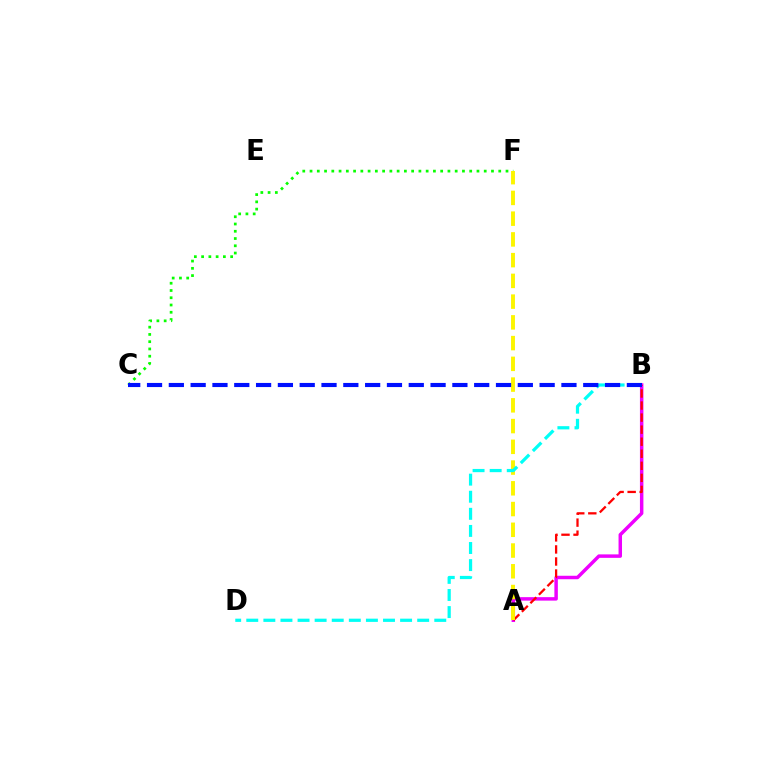{('A', 'B'): [{'color': '#ee00ff', 'line_style': 'solid', 'thickness': 2.5}, {'color': '#ff0000', 'line_style': 'dashed', 'thickness': 1.64}], ('C', 'F'): [{'color': '#08ff00', 'line_style': 'dotted', 'thickness': 1.97}], ('A', 'F'): [{'color': '#fcf500', 'line_style': 'dashed', 'thickness': 2.82}], ('B', 'D'): [{'color': '#00fff6', 'line_style': 'dashed', 'thickness': 2.32}], ('B', 'C'): [{'color': '#0010ff', 'line_style': 'dashed', 'thickness': 2.96}]}